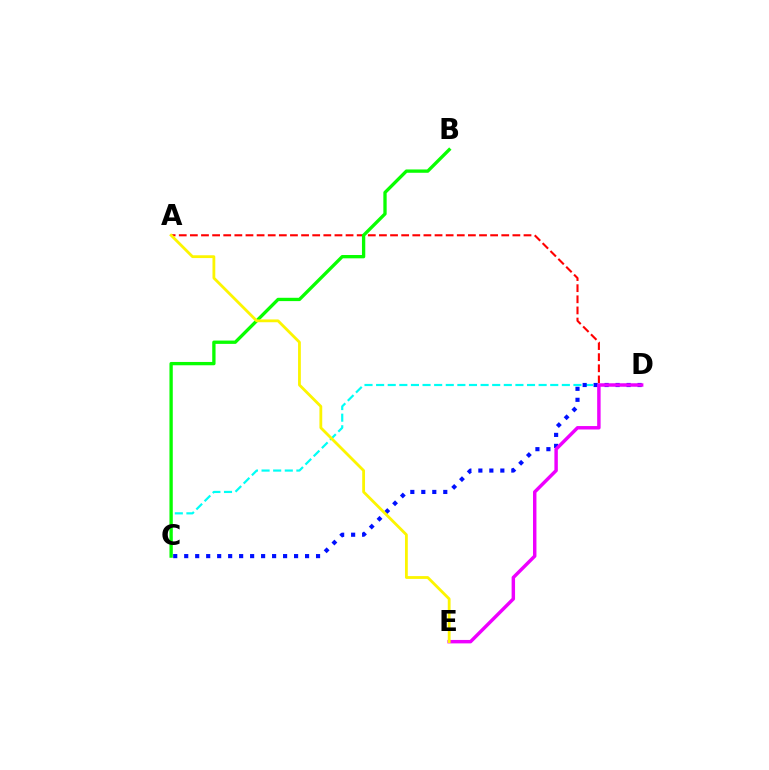{('A', 'D'): [{'color': '#ff0000', 'line_style': 'dashed', 'thickness': 1.51}], ('C', 'D'): [{'color': '#00fff6', 'line_style': 'dashed', 'thickness': 1.58}, {'color': '#0010ff', 'line_style': 'dotted', 'thickness': 2.98}], ('D', 'E'): [{'color': '#ee00ff', 'line_style': 'solid', 'thickness': 2.48}], ('B', 'C'): [{'color': '#08ff00', 'line_style': 'solid', 'thickness': 2.39}], ('A', 'E'): [{'color': '#fcf500', 'line_style': 'solid', 'thickness': 2.01}]}